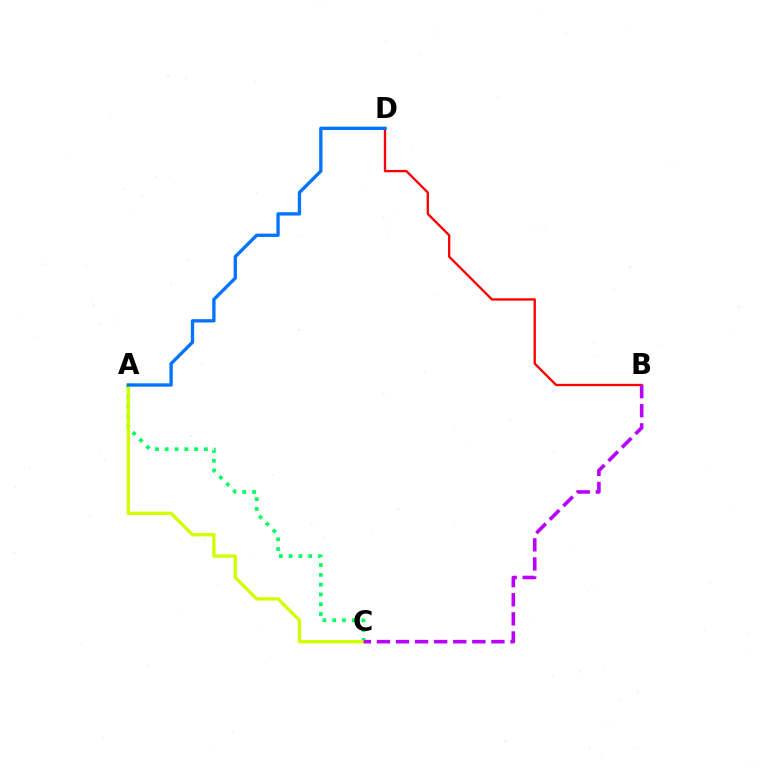{('A', 'C'): [{'color': '#00ff5c', 'line_style': 'dotted', 'thickness': 2.66}, {'color': '#d1ff00', 'line_style': 'solid', 'thickness': 2.4}], ('B', 'D'): [{'color': '#ff0000', 'line_style': 'solid', 'thickness': 1.68}], ('A', 'D'): [{'color': '#0074ff', 'line_style': 'solid', 'thickness': 2.4}], ('B', 'C'): [{'color': '#b900ff', 'line_style': 'dashed', 'thickness': 2.59}]}